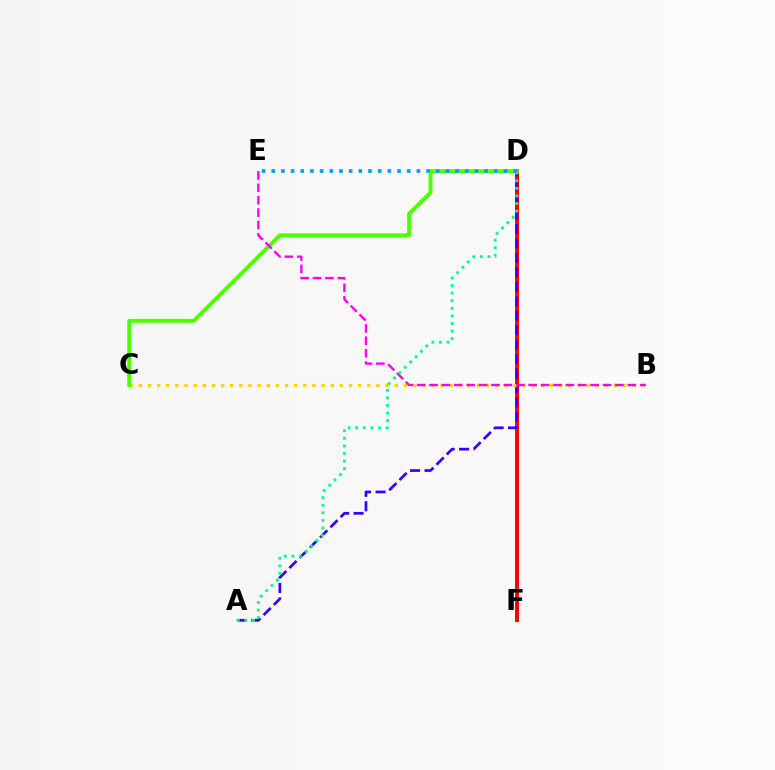{('D', 'F'): [{'color': '#ff0000', 'line_style': 'solid', 'thickness': 2.84}], ('A', 'D'): [{'color': '#3700ff', 'line_style': 'dashed', 'thickness': 1.96}, {'color': '#00ff86', 'line_style': 'dotted', 'thickness': 2.06}], ('B', 'C'): [{'color': '#ffd500', 'line_style': 'dotted', 'thickness': 2.48}], ('C', 'D'): [{'color': '#4fff00', 'line_style': 'solid', 'thickness': 2.82}], ('B', 'E'): [{'color': '#ff00ed', 'line_style': 'dashed', 'thickness': 1.68}], ('D', 'E'): [{'color': '#009eff', 'line_style': 'dotted', 'thickness': 2.63}]}